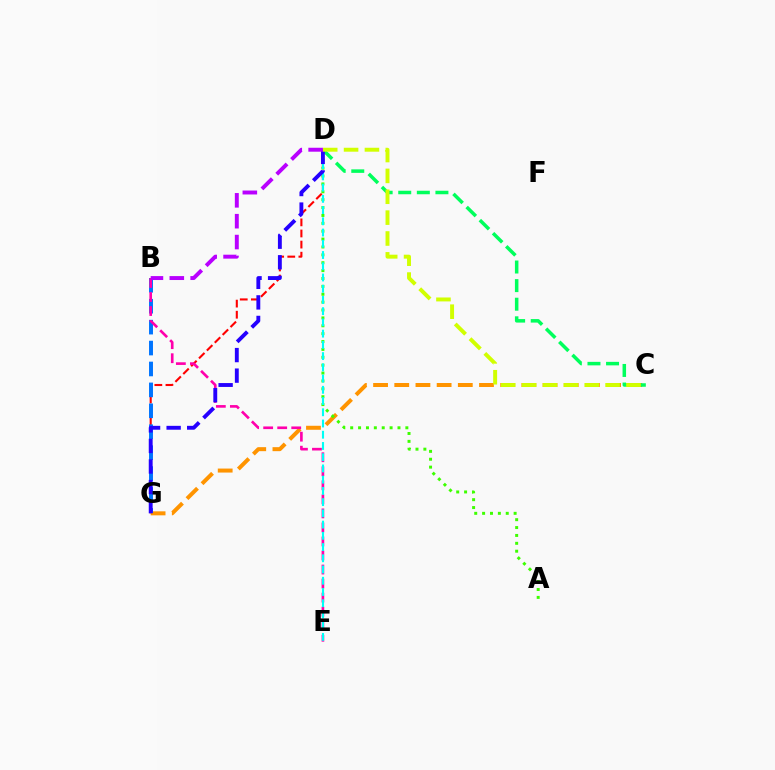{('D', 'G'): [{'color': '#ff0000', 'line_style': 'dashed', 'thickness': 1.51}, {'color': '#2500ff', 'line_style': 'dashed', 'thickness': 2.79}], ('C', 'G'): [{'color': '#ff9400', 'line_style': 'dashed', 'thickness': 2.88}], ('B', 'G'): [{'color': '#0074ff', 'line_style': 'dashed', 'thickness': 2.84}], ('A', 'D'): [{'color': '#3dff00', 'line_style': 'dotted', 'thickness': 2.14}], ('B', 'E'): [{'color': '#ff00ac', 'line_style': 'dashed', 'thickness': 1.91}], ('D', 'E'): [{'color': '#00fff6', 'line_style': 'dashed', 'thickness': 1.53}], ('C', 'D'): [{'color': '#00ff5c', 'line_style': 'dashed', 'thickness': 2.53}, {'color': '#d1ff00', 'line_style': 'dashed', 'thickness': 2.83}], ('B', 'D'): [{'color': '#b900ff', 'line_style': 'dashed', 'thickness': 2.83}]}